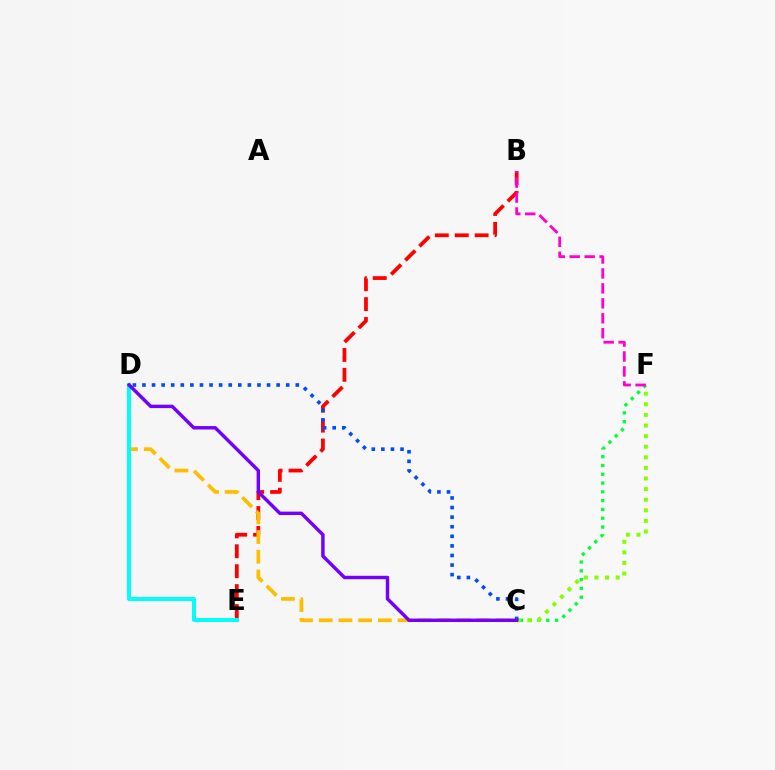{('C', 'F'): [{'color': '#00ff39', 'line_style': 'dotted', 'thickness': 2.39}, {'color': '#84ff00', 'line_style': 'dotted', 'thickness': 2.88}], ('B', 'E'): [{'color': '#ff0000', 'line_style': 'dashed', 'thickness': 2.71}], ('C', 'D'): [{'color': '#004bff', 'line_style': 'dotted', 'thickness': 2.6}, {'color': '#ffbd00', 'line_style': 'dashed', 'thickness': 2.68}, {'color': '#7200ff', 'line_style': 'solid', 'thickness': 2.47}], ('B', 'F'): [{'color': '#ff00cf', 'line_style': 'dashed', 'thickness': 2.03}], ('D', 'E'): [{'color': '#00fff6', 'line_style': 'solid', 'thickness': 2.85}]}